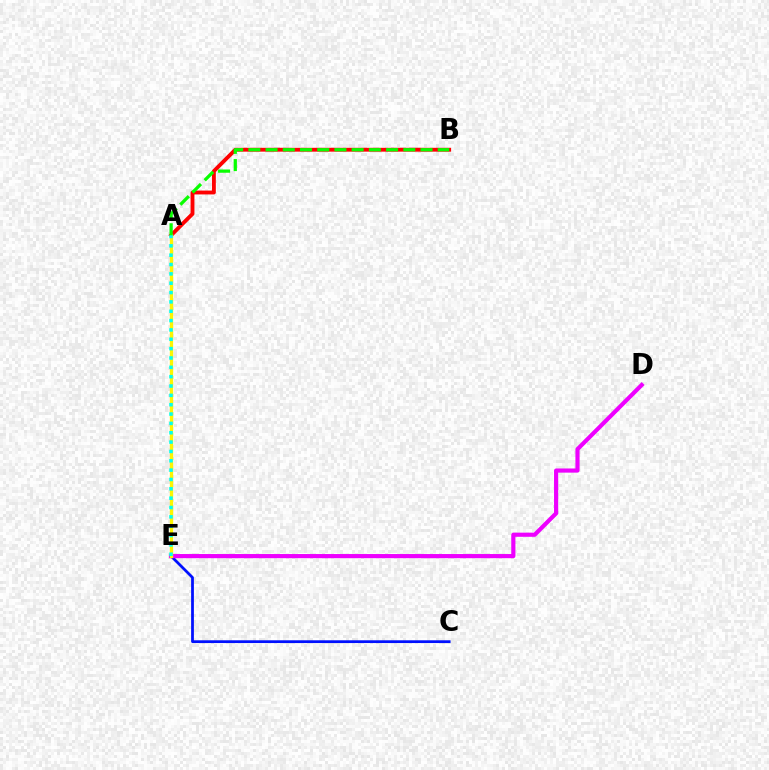{('C', 'E'): [{'color': '#0010ff', 'line_style': 'solid', 'thickness': 1.99}], ('D', 'E'): [{'color': '#ee00ff', 'line_style': 'solid', 'thickness': 2.99}], ('A', 'B'): [{'color': '#ff0000', 'line_style': 'solid', 'thickness': 2.78}, {'color': '#08ff00', 'line_style': 'dashed', 'thickness': 2.34}], ('A', 'E'): [{'color': '#fcf500', 'line_style': 'solid', 'thickness': 2.4}, {'color': '#00fff6', 'line_style': 'dotted', 'thickness': 2.54}]}